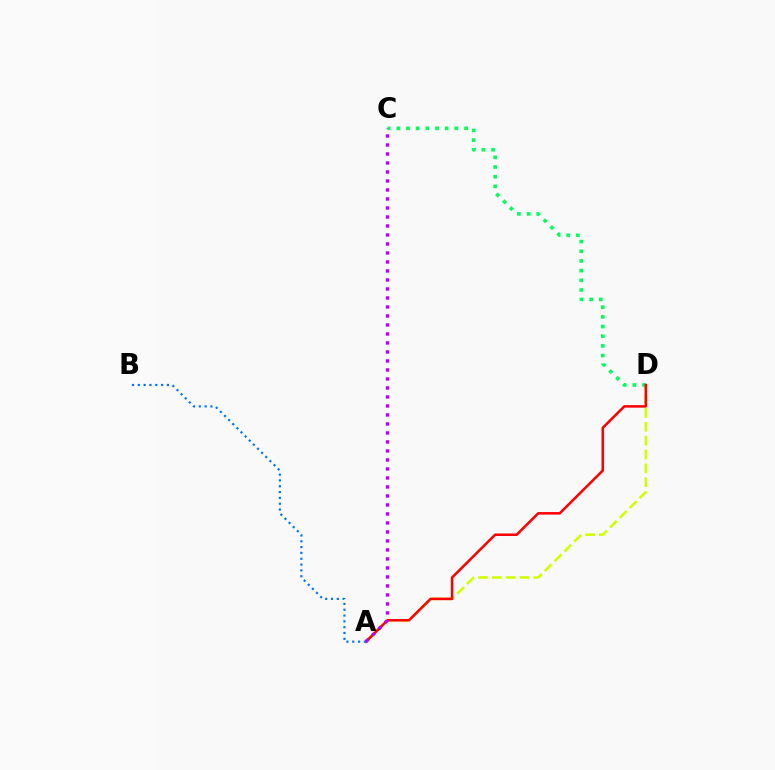{('A', 'D'): [{'color': '#d1ff00', 'line_style': 'dashed', 'thickness': 1.88}, {'color': '#ff0000', 'line_style': 'solid', 'thickness': 1.83}], ('C', 'D'): [{'color': '#00ff5c', 'line_style': 'dotted', 'thickness': 2.63}], ('A', 'B'): [{'color': '#0074ff', 'line_style': 'dotted', 'thickness': 1.58}], ('A', 'C'): [{'color': '#b900ff', 'line_style': 'dotted', 'thickness': 2.44}]}